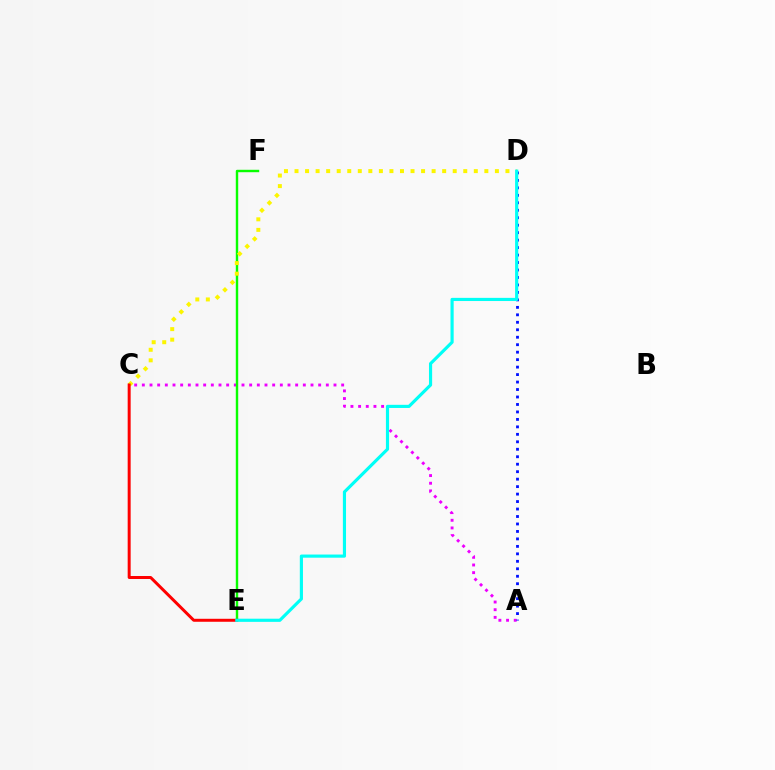{('A', 'C'): [{'color': '#ee00ff', 'line_style': 'dotted', 'thickness': 2.08}], ('A', 'D'): [{'color': '#0010ff', 'line_style': 'dotted', 'thickness': 2.03}], ('E', 'F'): [{'color': '#08ff00', 'line_style': 'solid', 'thickness': 1.74}], ('C', 'D'): [{'color': '#fcf500', 'line_style': 'dotted', 'thickness': 2.87}], ('C', 'E'): [{'color': '#ff0000', 'line_style': 'solid', 'thickness': 2.15}], ('D', 'E'): [{'color': '#00fff6', 'line_style': 'solid', 'thickness': 2.27}]}